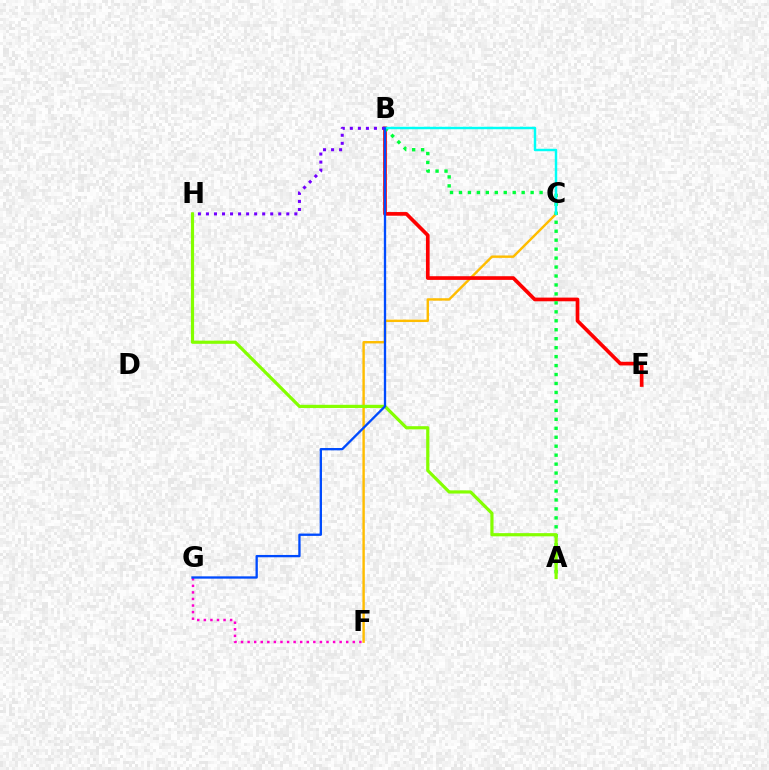{('F', 'G'): [{'color': '#ff00cf', 'line_style': 'dotted', 'thickness': 1.79}], ('C', 'F'): [{'color': '#ffbd00', 'line_style': 'solid', 'thickness': 1.73}], ('B', 'E'): [{'color': '#ff0000', 'line_style': 'solid', 'thickness': 2.65}], ('A', 'B'): [{'color': '#00ff39', 'line_style': 'dotted', 'thickness': 2.43}], ('B', 'C'): [{'color': '#00fff6', 'line_style': 'solid', 'thickness': 1.76}], ('B', 'H'): [{'color': '#7200ff', 'line_style': 'dotted', 'thickness': 2.18}], ('A', 'H'): [{'color': '#84ff00', 'line_style': 'solid', 'thickness': 2.29}], ('B', 'G'): [{'color': '#004bff', 'line_style': 'solid', 'thickness': 1.67}]}